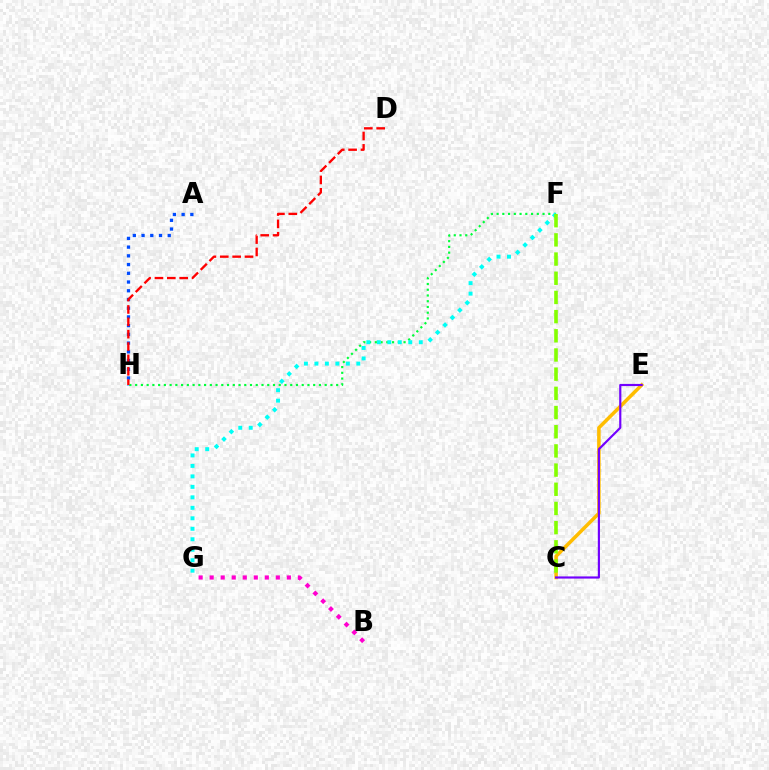{('C', 'E'): [{'color': '#ffbd00', 'line_style': 'solid', 'thickness': 2.55}, {'color': '#7200ff', 'line_style': 'solid', 'thickness': 1.56}], ('A', 'H'): [{'color': '#004bff', 'line_style': 'dotted', 'thickness': 2.37}], ('F', 'H'): [{'color': '#00ff39', 'line_style': 'dotted', 'thickness': 1.56}], ('B', 'G'): [{'color': '#ff00cf', 'line_style': 'dotted', 'thickness': 3.0}], ('F', 'G'): [{'color': '#00fff6', 'line_style': 'dotted', 'thickness': 2.85}], ('C', 'F'): [{'color': '#84ff00', 'line_style': 'dashed', 'thickness': 2.61}], ('D', 'H'): [{'color': '#ff0000', 'line_style': 'dashed', 'thickness': 1.68}]}